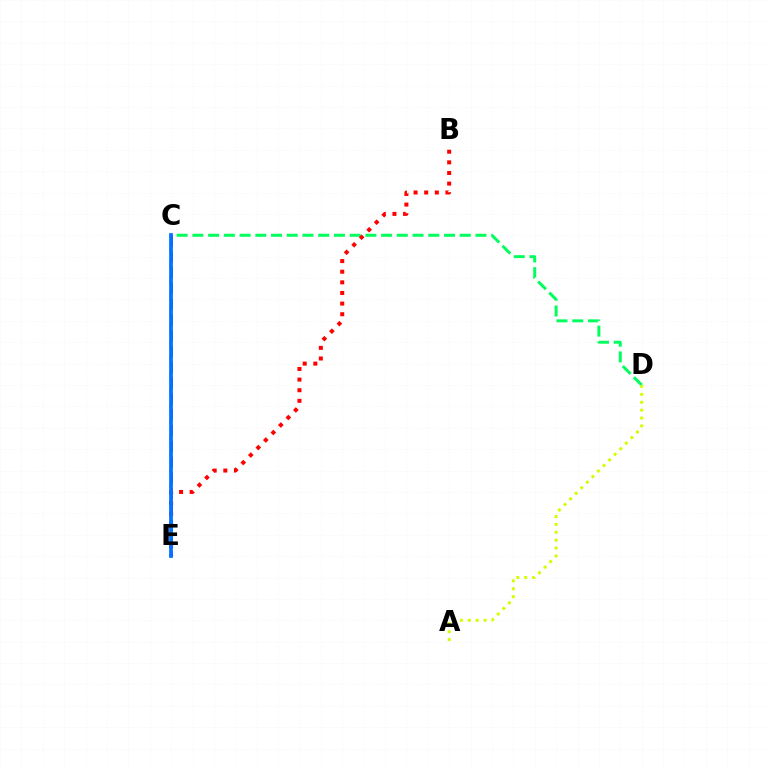{('C', 'D'): [{'color': '#00ff5c', 'line_style': 'dashed', 'thickness': 2.14}], ('B', 'E'): [{'color': '#ff0000', 'line_style': 'dotted', 'thickness': 2.89}], ('C', 'E'): [{'color': '#b900ff', 'line_style': 'dashed', 'thickness': 2.15}, {'color': '#0074ff', 'line_style': 'solid', 'thickness': 2.7}], ('A', 'D'): [{'color': '#d1ff00', 'line_style': 'dotted', 'thickness': 2.14}]}